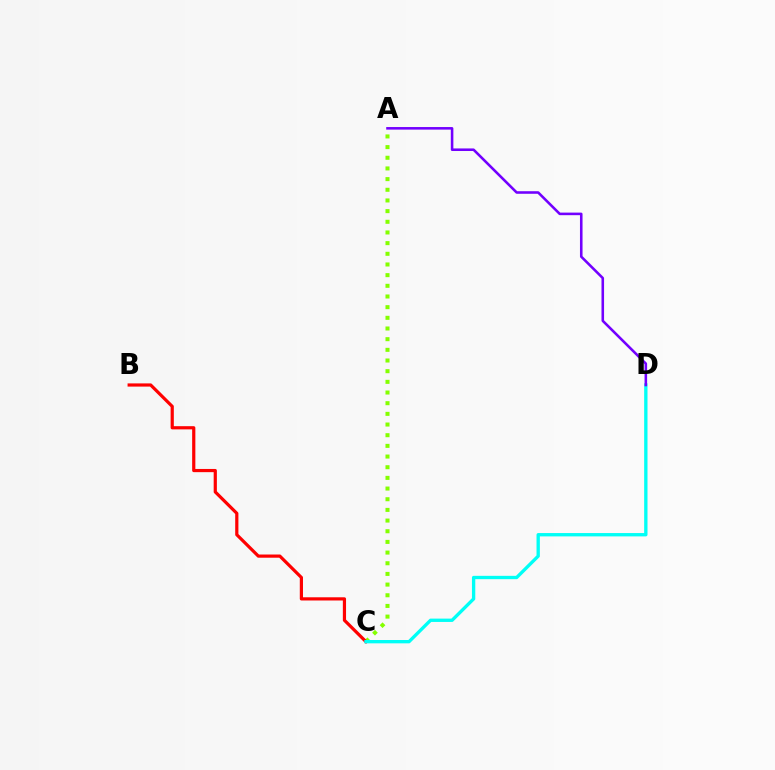{('A', 'C'): [{'color': '#84ff00', 'line_style': 'dotted', 'thickness': 2.9}], ('B', 'C'): [{'color': '#ff0000', 'line_style': 'solid', 'thickness': 2.3}], ('C', 'D'): [{'color': '#00fff6', 'line_style': 'solid', 'thickness': 2.4}], ('A', 'D'): [{'color': '#7200ff', 'line_style': 'solid', 'thickness': 1.85}]}